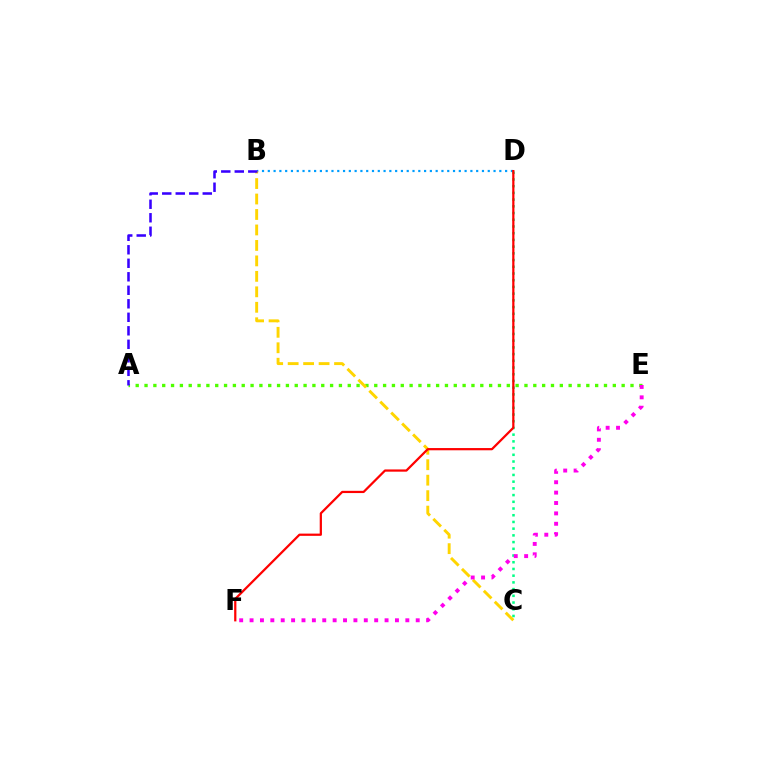{('A', 'E'): [{'color': '#4fff00', 'line_style': 'dotted', 'thickness': 2.4}], ('B', 'D'): [{'color': '#009eff', 'line_style': 'dotted', 'thickness': 1.57}], ('C', 'D'): [{'color': '#00ff86', 'line_style': 'dotted', 'thickness': 1.82}], ('B', 'C'): [{'color': '#ffd500', 'line_style': 'dashed', 'thickness': 2.1}], ('D', 'F'): [{'color': '#ff0000', 'line_style': 'solid', 'thickness': 1.61}], ('A', 'B'): [{'color': '#3700ff', 'line_style': 'dashed', 'thickness': 1.83}], ('E', 'F'): [{'color': '#ff00ed', 'line_style': 'dotted', 'thickness': 2.82}]}